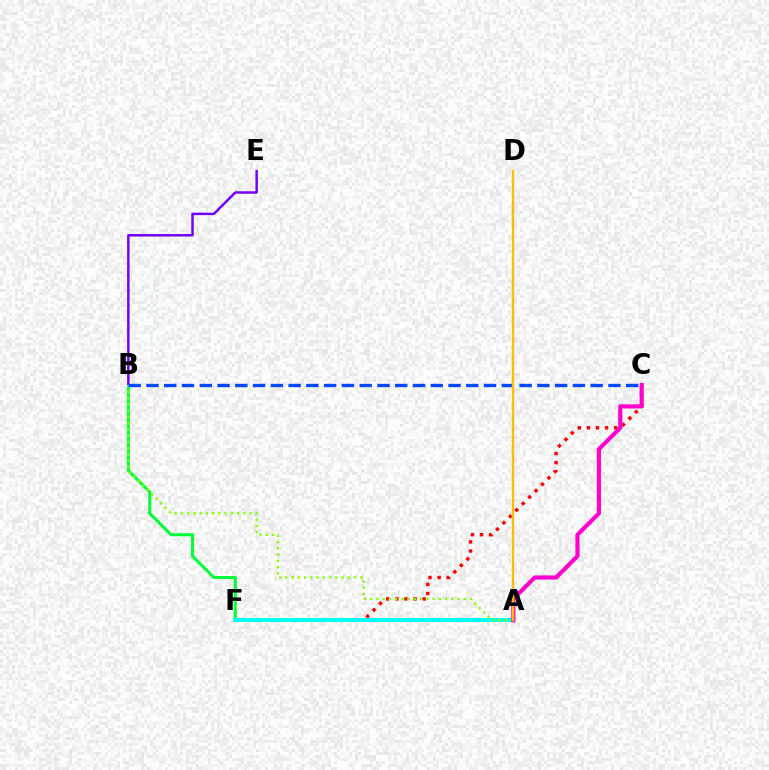{('B', 'F'): [{'color': '#00ff39', 'line_style': 'solid', 'thickness': 2.21}], ('C', 'F'): [{'color': '#ff0000', 'line_style': 'dotted', 'thickness': 2.47}], ('A', 'F'): [{'color': '#00fff6', 'line_style': 'solid', 'thickness': 2.83}], ('B', 'E'): [{'color': '#7200ff', 'line_style': 'solid', 'thickness': 1.78}], ('A', 'B'): [{'color': '#84ff00', 'line_style': 'dotted', 'thickness': 1.7}], ('B', 'C'): [{'color': '#004bff', 'line_style': 'dashed', 'thickness': 2.41}], ('A', 'C'): [{'color': '#ff00cf', 'line_style': 'solid', 'thickness': 2.99}], ('A', 'D'): [{'color': '#ffbd00', 'line_style': 'solid', 'thickness': 1.7}]}